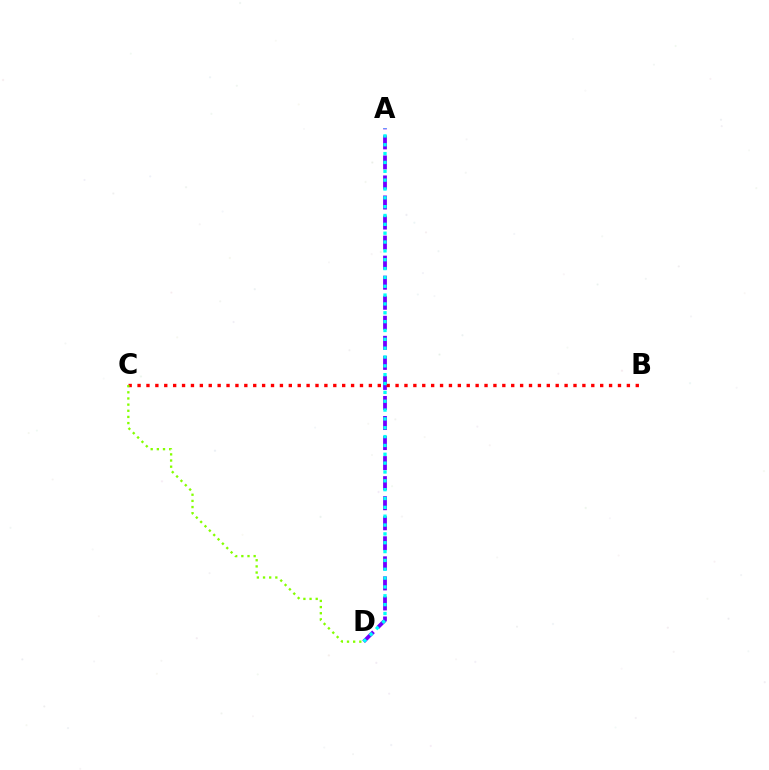{('A', 'D'): [{'color': '#7200ff', 'line_style': 'dashed', 'thickness': 2.72}, {'color': '#00fff6', 'line_style': 'dotted', 'thickness': 2.4}], ('B', 'C'): [{'color': '#ff0000', 'line_style': 'dotted', 'thickness': 2.42}], ('C', 'D'): [{'color': '#84ff00', 'line_style': 'dotted', 'thickness': 1.67}]}